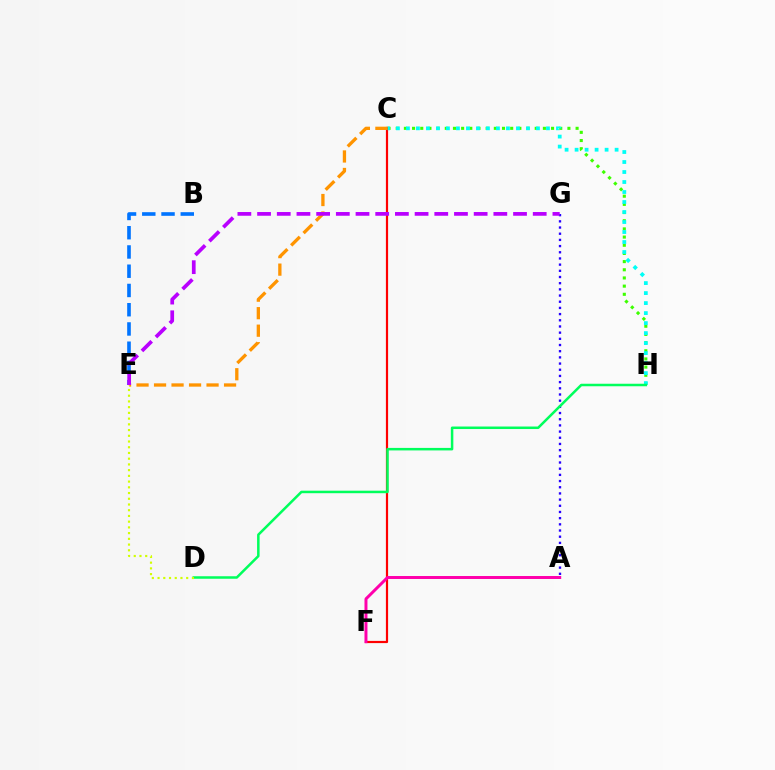{('B', 'E'): [{'color': '#0074ff', 'line_style': 'dashed', 'thickness': 2.62}], ('C', 'H'): [{'color': '#3dff00', 'line_style': 'dotted', 'thickness': 2.22}, {'color': '#00fff6', 'line_style': 'dotted', 'thickness': 2.72}], ('C', 'F'): [{'color': '#ff0000', 'line_style': 'solid', 'thickness': 1.58}], ('A', 'F'): [{'color': '#ff00ac', 'line_style': 'solid', 'thickness': 2.14}], ('A', 'G'): [{'color': '#2500ff', 'line_style': 'dotted', 'thickness': 1.68}], ('C', 'E'): [{'color': '#ff9400', 'line_style': 'dashed', 'thickness': 2.38}], ('D', 'H'): [{'color': '#00ff5c', 'line_style': 'solid', 'thickness': 1.81}], ('D', 'E'): [{'color': '#d1ff00', 'line_style': 'dotted', 'thickness': 1.56}], ('E', 'G'): [{'color': '#b900ff', 'line_style': 'dashed', 'thickness': 2.67}]}